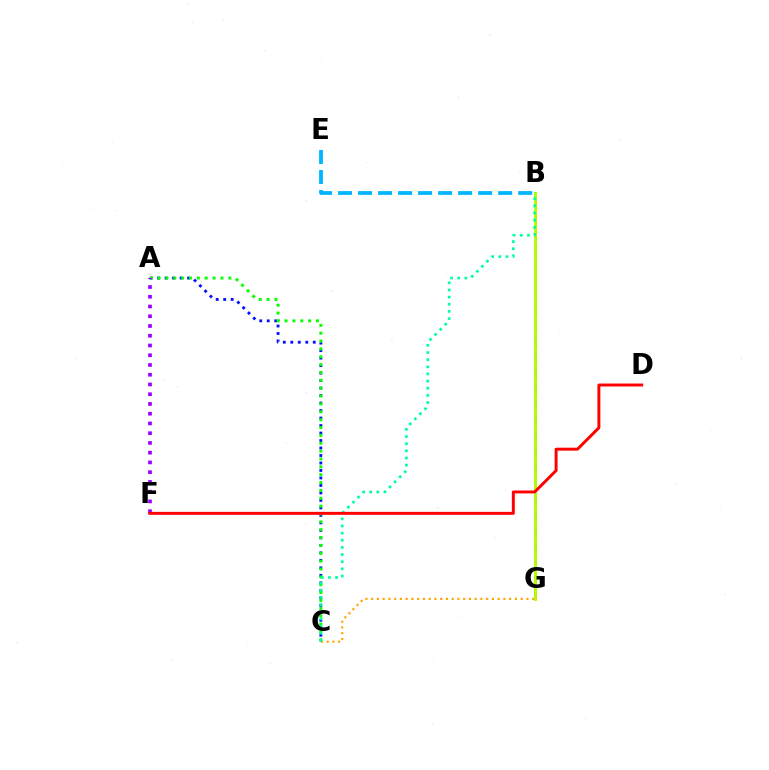{('A', 'C'): [{'color': '#0010ff', 'line_style': 'dotted', 'thickness': 2.04}, {'color': '#08ff00', 'line_style': 'dotted', 'thickness': 2.14}], ('B', 'G'): [{'color': '#ff00bd', 'line_style': 'dashed', 'thickness': 2.13}, {'color': '#b3ff00', 'line_style': 'solid', 'thickness': 2.09}], ('C', 'G'): [{'color': '#ffa500', 'line_style': 'dotted', 'thickness': 1.56}], ('A', 'F'): [{'color': '#9b00ff', 'line_style': 'dotted', 'thickness': 2.65}], ('B', 'C'): [{'color': '#00ff9d', 'line_style': 'dotted', 'thickness': 1.94}], ('B', 'E'): [{'color': '#00b5ff', 'line_style': 'dashed', 'thickness': 2.72}], ('D', 'F'): [{'color': '#ff0000', 'line_style': 'solid', 'thickness': 2.12}]}